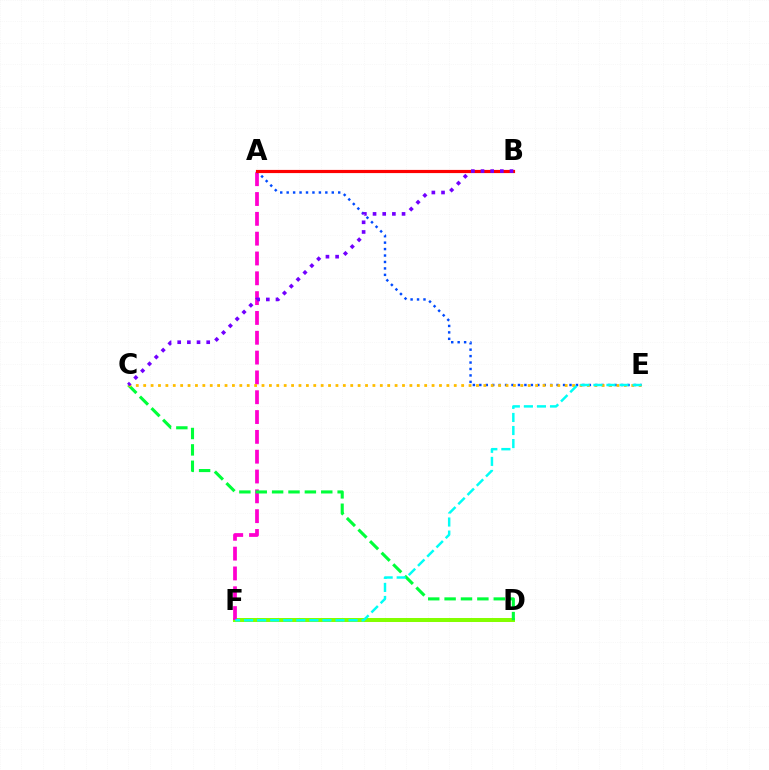{('D', 'F'): [{'color': '#84ff00', 'line_style': 'solid', 'thickness': 2.87}], ('A', 'F'): [{'color': '#ff00cf', 'line_style': 'dashed', 'thickness': 2.69}], ('A', 'E'): [{'color': '#004bff', 'line_style': 'dotted', 'thickness': 1.75}], ('A', 'B'): [{'color': '#ff0000', 'line_style': 'solid', 'thickness': 2.29}], ('C', 'D'): [{'color': '#00ff39', 'line_style': 'dashed', 'thickness': 2.23}], ('C', 'E'): [{'color': '#ffbd00', 'line_style': 'dotted', 'thickness': 2.01}], ('E', 'F'): [{'color': '#00fff6', 'line_style': 'dashed', 'thickness': 1.77}], ('B', 'C'): [{'color': '#7200ff', 'line_style': 'dotted', 'thickness': 2.63}]}